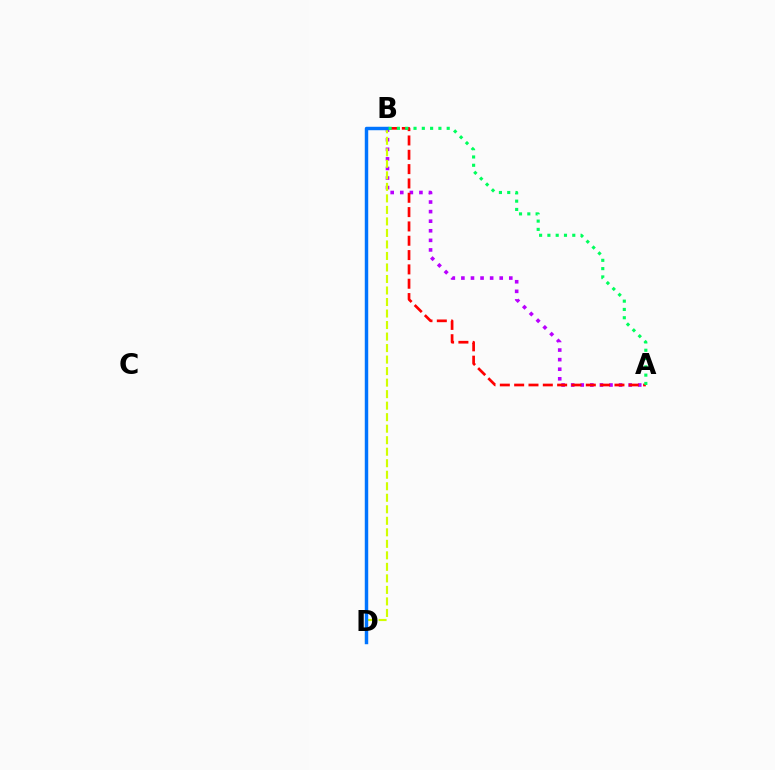{('A', 'B'): [{'color': '#b900ff', 'line_style': 'dotted', 'thickness': 2.6}, {'color': '#ff0000', 'line_style': 'dashed', 'thickness': 1.95}, {'color': '#00ff5c', 'line_style': 'dotted', 'thickness': 2.25}], ('B', 'D'): [{'color': '#d1ff00', 'line_style': 'dashed', 'thickness': 1.56}, {'color': '#0074ff', 'line_style': 'solid', 'thickness': 2.48}]}